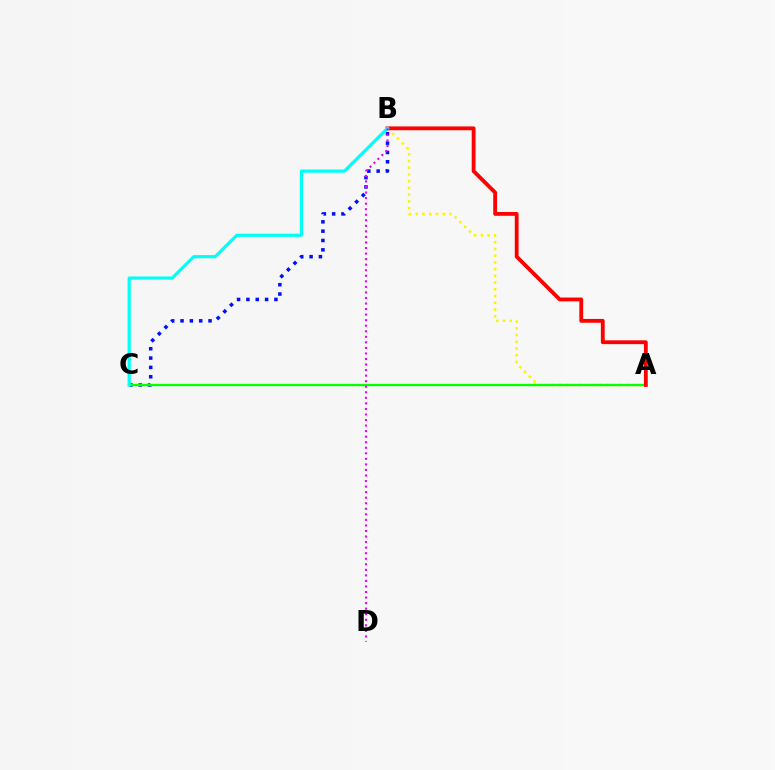{('A', 'B'): [{'color': '#fcf500', 'line_style': 'dotted', 'thickness': 1.83}, {'color': '#ff0000', 'line_style': 'solid', 'thickness': 2.75}], ('B', 'C'): [{'color': '#0010ff', 'line_style': 'dotted', 'thickness': 2.54}, {'color': '#00fff6', 'line_style': 'solid', 'thickness': 2.3}], ('A', 'C'): [{'color': '#08ff00', 'line_style': 'solid', 'thickness': 1.7}], ('B', 'D'): [{'color': '#ee00ff', 'line_style': 'dotted', 'thickness': 1.51}]}